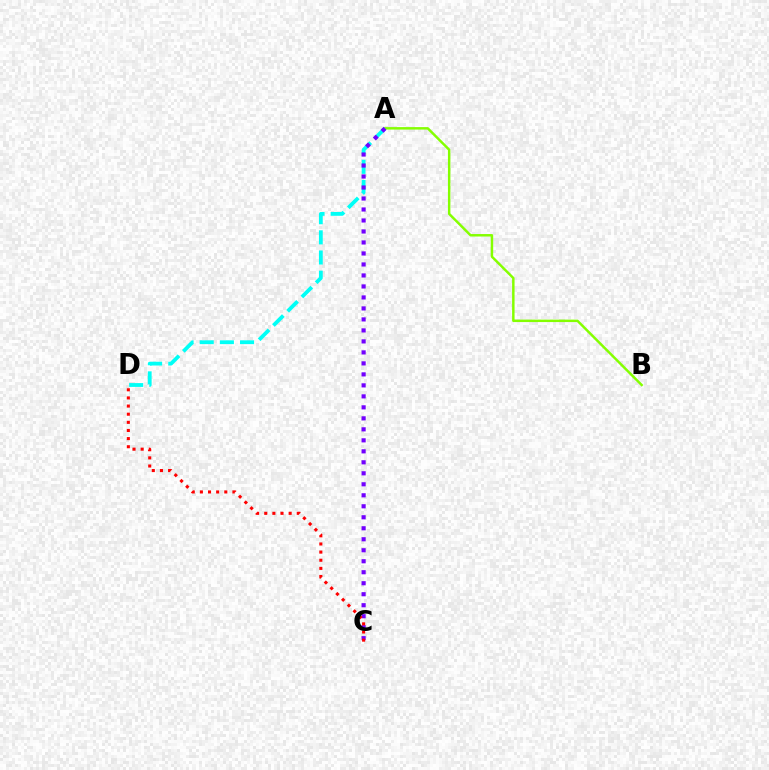{('A', 'B'): [{'color': '#84ff00', 'line_style': 'solid', 'thickness': 1.77}], ('A', 'D'): [{'color': '#00fff6', 'line_style': 'dashed', 'thickness': 2.74}], ('A', 'C'): [{'color': '#7200ff', 'line_style': 'dotted', 'thickness': 2.99}], ('C', 'D'): [{'color': '#ff0000', 'line_style': 'dotted', 'thickness': 2.21}]}